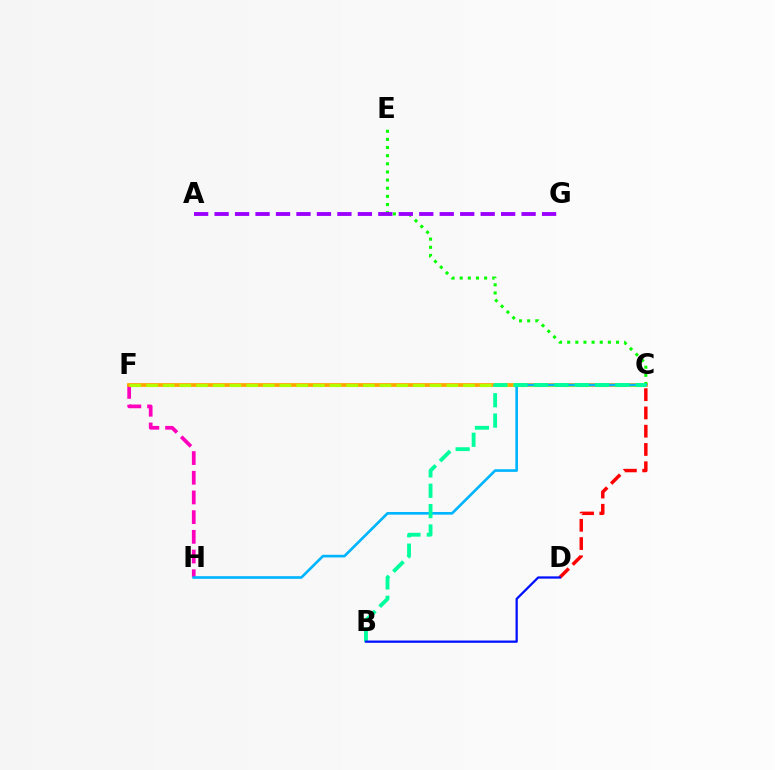{('F', 'H'): [{'color': '#ff00bd', 'line_style': 'dashed', 'thickness': 2.68}], ('C', 'F'): [{'color': '#ffa500', 'line_style': 'solid', 'thickness': 2.69}, {'color': '#b3ff00', 'line_style': 'dashed', 'thickness': 2.27}], ('C', 'D'): [{'color': '#ff0000', 'line_style': 'dashed', 'thickness': 2.48}], ('C', 'E'): [{'color': '#08ff00', 'line_style': 'dotted', 'thickness': 2.21}], ('C', 'H'): [{'color': '#00b5ff', 'line_style': 'solid', 'thickness': 1.91}], ('B', 'C'): [{'color': '#00ff9d', 'line_style': 'dashed', 'thickness': 2.77}], ('B', 'D'): [{'color': '#0010ff', 'line_style': 'solid', 'thickness': 1.63}], ('A', 'G'): [{'color': '#9b00ff', 'line_style': 'dashed', 'thickness': 2.78}]}